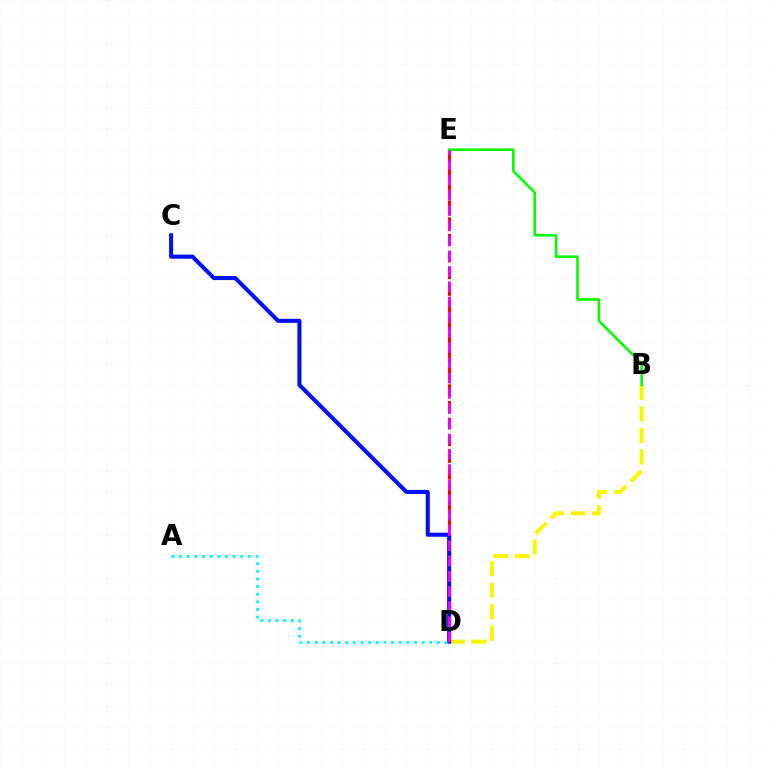{('B', 'D'): [{'color': '#fcf500', 'line_style': 'dashed', 'thickness': 2.92}], ('D', 'E'): [{'color': '#ff0000', 'line_style': 'dashed', 'thickness': 2.27}, {'color': '#ee00ff', 'line_style': 'dashed', 'thickness': 2.07}], ('C', 'D'): [{'color': '#0010ff', 'line_style': 'solid', 'thickness': 2.93}], ('B', 'E'): [{'color': '#08ff00', 'line_style': 'solid', 'thickness': 1.89}], ('A', 'D'): [{'color': '#00fff6', 'line_style': 'dotted', 'thickness': 2.08}]}